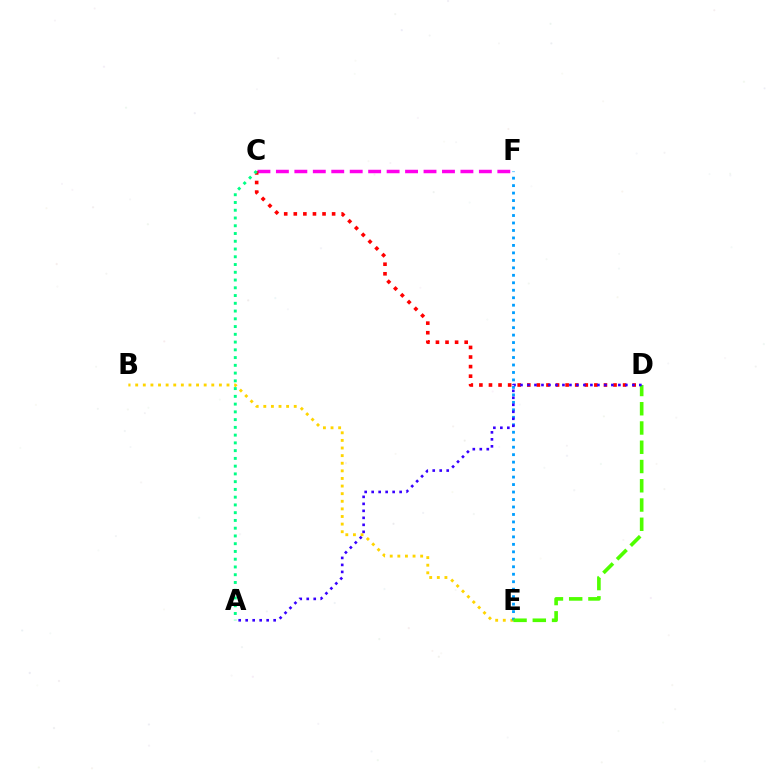{('C', 'F'): [{'color': '#ff00ed', 'line_style': 'dashed', 'thickness': 2.51}], ('B', 'E'): [{'color': '#ffd500', 'line_style': 'dotted', 'thickness': 2.07}], ('E', 'F'): [{'color': '#009eff', 'line_style': 'dotted', 'thickness': 2.03}], ('C', 'D'): [{'color': '#ff0000', 'line_style': 'dotted', 'thickness': 2.6}], ('D', 'E'): [{'color': '#4fff00', 'line_style': 'dashed', 'thickness': 2.62}], ('A', 'D'): [{'color': '#3700ff', 'line_style': 'dotted', 'thickness': 1.9}], ('A', 'C'): [{'color': '#00ff86', 'line_style': 'dotted', 'thickness': 2.11}]}